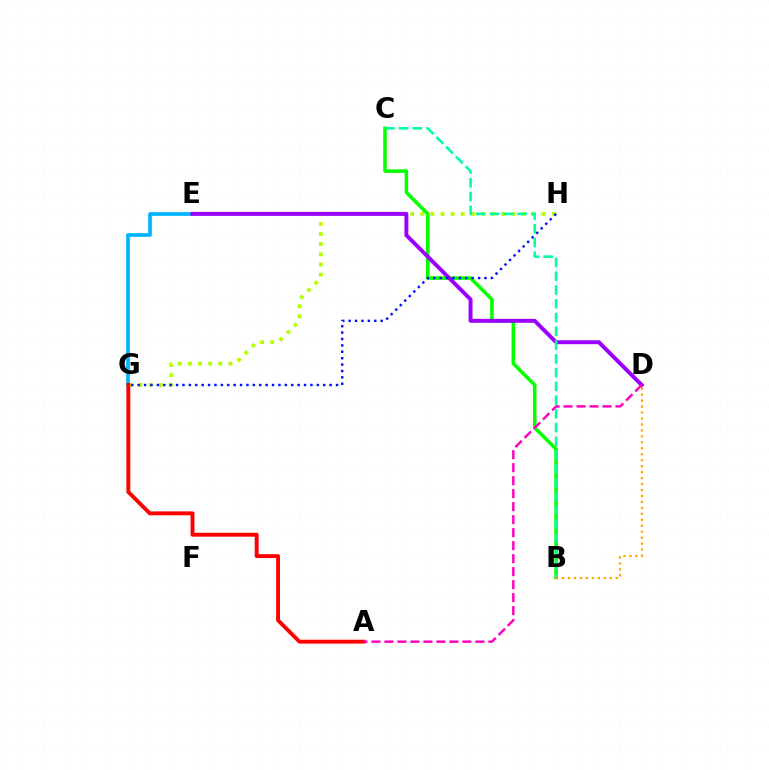{('E', 'G'): [{'color': '#00b5ff', 'line_style': 'solid', 'thickness': 2.66}], ('G', 'H'): [{'color': '#b3ff00', 'line_style': 'dotted', 'thickness': 2.75}, {'color': '#0010ff', 'line_style': 'dotted', 'thickness': 1.74}], ('B', 'C'): [{'color': '#08ff00', 'line_style': 'solid', 'thickness': 2.56}, {'color': '#00ff9d', 'line_style': 'dashed', 'thickness': 1.87}], ('D', 'E'): [{'color': '#9b00ff', 'line_style': 'solid', 'thickness': 2.84}], ('A', 'G'): [{'color': '#ff0000', 'line_style': 'solid', 'thickness': 2.8}], ('A', 'D'): [{'color': '#ff00bd', 'line_style': 'dashed', 'thickness': 1.77}], ('B', 'D'): [{'color': '#ffa500', 'line_style': 'dotted', 'thickness': 1.62}]}